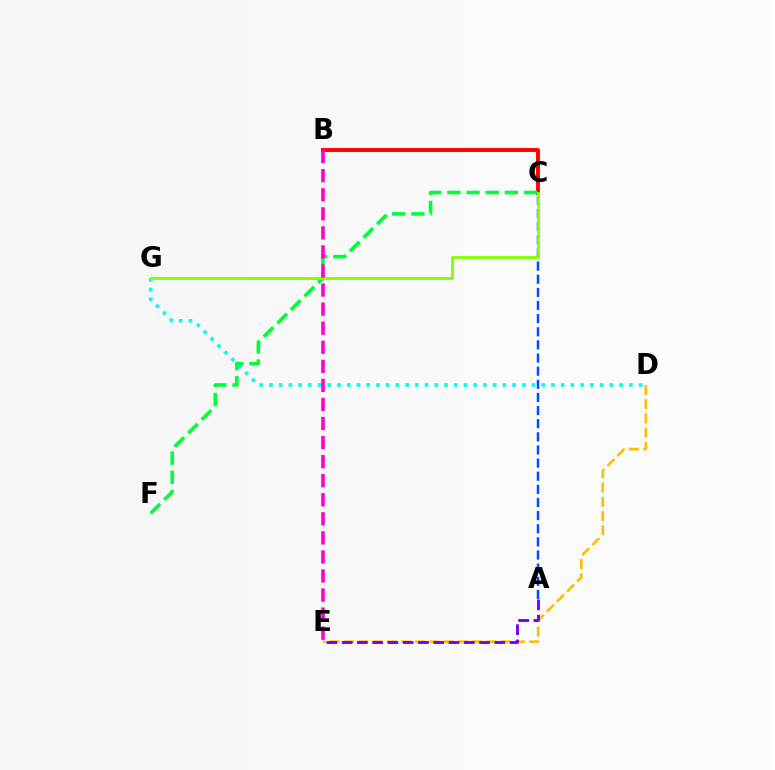{('D', 'E'): [{'color': '#ffbd00', 'line_style': 'dashed', 'thickness': 1.93}], ('D', 'G'): [{'color': '#00fff6', 'line_style': 'dotted', 'thickness': 2.64}], ('A', 'C'): [{'color': '#004bff', 'line_style': 'dashed', 'thickness': 1.78}], ('B', 'C'): [{'color': '#ff0000', 'line_style': 'solid', 'thickness': 2.81}], ('C', 'F'): [{'color': '#00ff39', 'line_style': 'dashed', 'thickness': 2.6}], ('C', 'G'): [{'color': '#84ff00', 'line_style': 'solid', 'thickness': 2.04}], ('A', 'E'): [{'color': '#7200ff', 'line_style': 'dashed', 'thickness': 2.07}], ('B', 'E'): [{'color': '#ff00cf', 'line_style': 'dashed', 'thickness': 2.59}]}